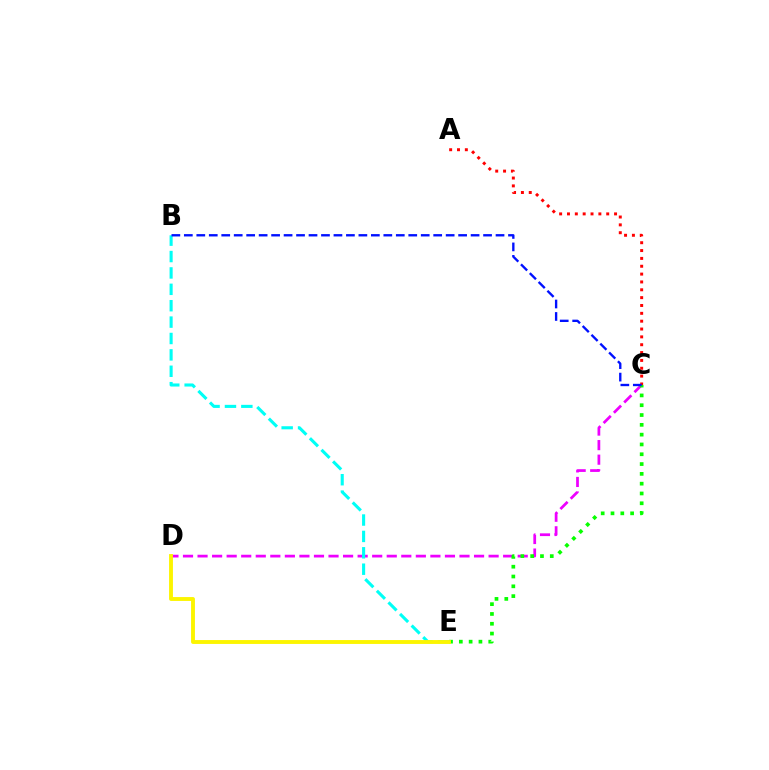{('C', 'D'): [{'color': '#ee00ff', 'line_style': 'dashed', 'thickness': 1.98}], ('C', 'E'): [{'color': '#08ff00', 'line_style': 'dotted', 'thickness': 2.66}], ('A', 'C'): [{'color': '#ff0000', 'line_style': 'dotted', 'thickness': 2.13}], ('B', 'E'): [{'color': '#00fff6', 'line_style': 'dashed', 'thickness': 2.23}], ('B', 'C'): [{'color': '#0010ff', 'line_style': 'dashed', 'thickness': 1.69}], ('D', 'E'): [{'color': '#fcf500', 'line_style': 'solid', 'thickness': 2.79}]}